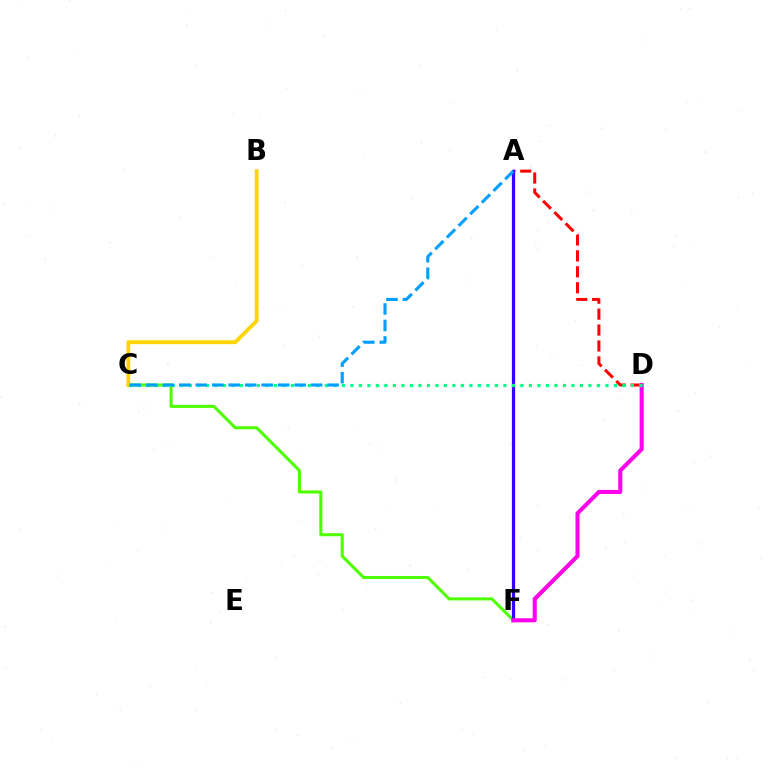{('A', 'D'): [{'color': '#ff0000', 'line_style': 'dashed', 'thickness': 2.16}], ('C', 'F'): [{'color': '#4fff00', 'line_style': 'solid', 'thickness': 2.2}], ('A', 'F'): [{'color': '#3700ff', 'line_style': 'solid', 'thickness': 2.32}], ('D', 'F'): [{'color': '#ff00ed', 'line_style': 'solid', 'thickness': 2.93}], ('B', 'C'): [{'color': '#ffd500', 'line_style': 'solid', 'thickness': 2.77}], ('C', 'D'): [{'color': '#00ff86', 'line_style': 'dotted', 'thickness': 2.31}], ('A', 'C'): [{'color': '#009eff', 'line_style': 'dashed', 'thickness': 2.24}]}